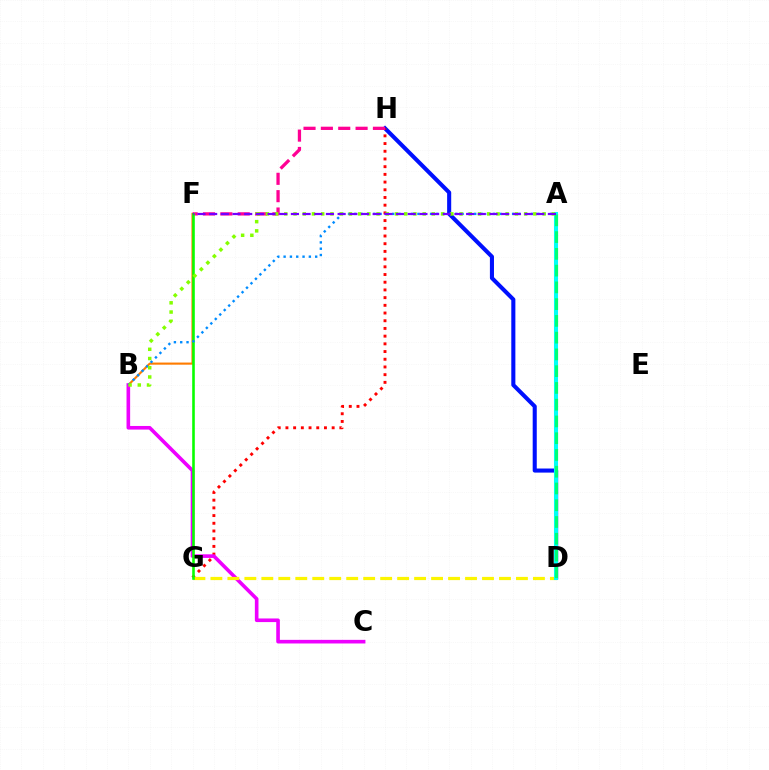{('D', 'H'): [{'color': '#0010ff', 'line_style': 'solid', 'thickness': 2.93}], ('G', 'H'): [{'color': '#ff0000', 'line_style': 'dotted', 'thickness': 2.09}], ('B', 'F'): [{'color': '#ff7c00', 'line_style': 'solid', 'thickness': 1.53}], ('F', 'H'): [{'color': '#ff0094', 'line_style': 'dashed', 'thickness': 2.36}], ('B', 'C'): [{'color': '#ee00ff', 'line_style': 'solid', 'thickness': 2.6}], ('D', 'G'): [{'color': '#fcf500', 'line_style': 'dashed', 'thickness': 2.31}], ('A', 'D'): [{'color': '#00fff6', 'line_style': 'solid', 'thickness': 2.92}, {'color': '#00ff74', 'line_style': 'dashed', 'thickness': 2.28}], ('F', 'G'): [{'color': '#08ff00', 'line_style': 'solid', 'thickness': 1.87}], ('A', 'B'): [{'color': '#008cff', 'line_style': 'dotted', 'thickness': 1.71}, {'color': '#84ff00', 'line_style': 'dotted', 'thickness': 2.51}], ('A', 'F'): [{'color': '#7200ff', 'line_style': 'dashed', 'thickness': 1.59}]}